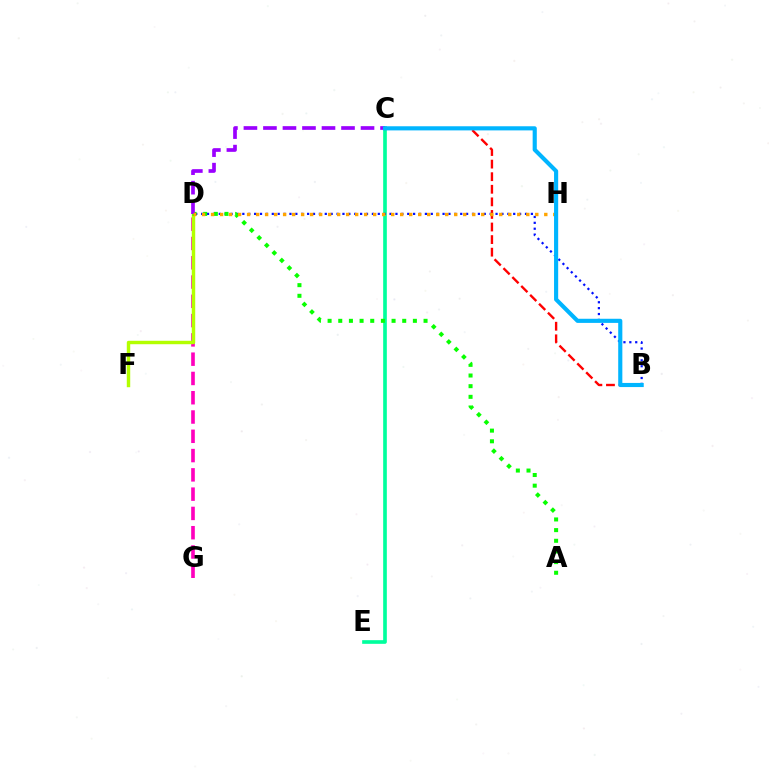{('C', 'E'): [{'color': '#00ff9d', 'line_style': 'solid', 'thickness': 2.64}], ('B', 'C'): [{'color': '#ff0000', 'line_style': 'dashed', 'thickness': 1.71}, {'color': '#00b5ff', 'line_style': 'solid', 'thickness': 2.98}], ('D', 'G'): [{'color': '#ff00bd', 'line_style': 'dashed', 'thickness': 2.62}], ('B', 'D'): [{'color': '#0010ff', 'line_style': 'dotted', 'thickness': 1.6}], ('D', 'F'): [{'color': '#b3ff00', 'line_style': 'solid', 'thickness': 2.47}], ('A', 'D'): [{'color': '#08ff00', 'line_style': 'dotted', 'thickness': 2.9}], ('C', 'D'): [{'color': '#9b00ff', 'line_style': 'dashed', 'thickness': 2.65}], ('D', 'H'): [{'color': '#ffa500', 'line_style': 'dotted', 'thickness': 2.45}]}